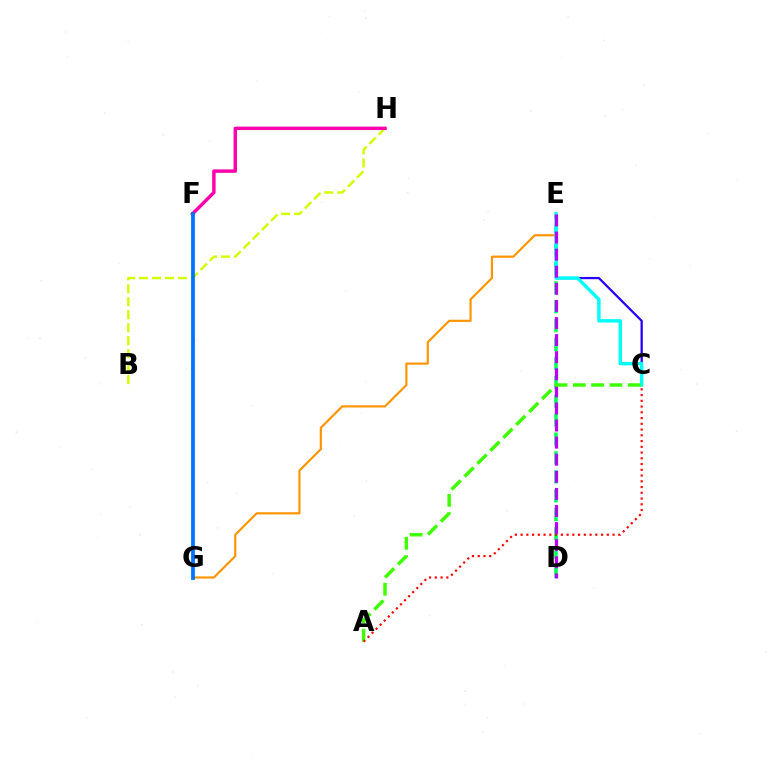{('D', 'E'): [{'color': '#00ff5c', 'line_style': 'dashed', 'thickness': 2.57}, {'color': '#b900ff', 'line_style': 'dashed', 'thickness': 2.32}], ('C', 'E'): [{'color': '#2500ff', 'line_style': 'solid', 'thickness': 1.63}, {'color': '#00fff6', 'line_style': 'solid', 'thickness': 2.46}], ('E', 'G'): [{'color': '#ff9400', 'line_style': 'solid', 'thickness': 1.56}], ('B', 'H'): [{'color': '#d1ff00', 'line_style': 'dashed', 'thickness': 1.76}], ('F', 'H'): [{'color': '#ff00ac', 'line_style': 'solid', 'thickness': 2.48}], ('A', 'C'): [{'color': '#3dff00', 'line_style': 'dashed', 'thickness': 2.48}, {'color': '#ff0000', 'line_style': 'dotted', 'thickness': 1.56}], ('F', 'G'): [{'color': '#0074ff', 'line_style': 'solid', 'thickness': 2.72}]}